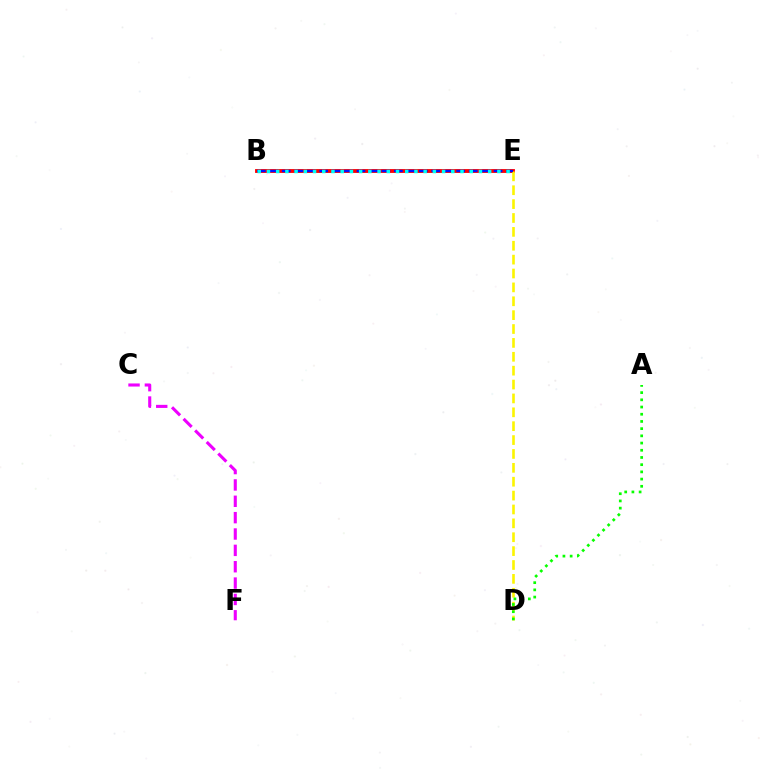{('C', 'F'): [{'color': '#ee00ff', 'line_style': 'dashed', 'thickness': 2.22}], ('B', 'E'): [{'color': '#ff0000', 'line_style': 'solid', 'thickness': 2.77}, {'color': '#0010ff', 'line_style': 'dashed', 'thickness': 1.69}, {'color': '#00fff6', 'line_style': 'dotted', 'thickness': 2.5}], ('D', 'E'): [{'color': '#fcf500', 'line_style': 'dashed', 'thickness': 1.89}], ('A', 'D'): [{'color': '#08ff00', 'line_style': 'dotted', 'thickness': 1.96}]}